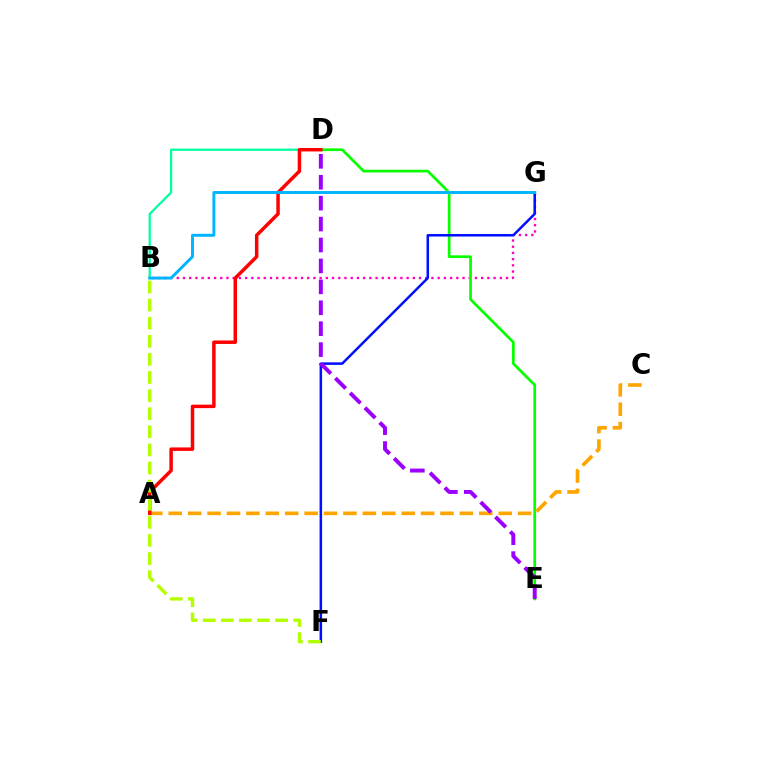{('B', 'G'): [{'color': '#ff00bd', 'line_style': 'dotted', 'thickness': 1.69}, {'color': '#00b5ff', 'line_style': 'solid', 'thickness': 2.12}], ('D', 'E'): [{'color': '#08ff00', 'line_style': 'solid', 'thickness': 1.96}, {'color': '#9b00ff', 'line_style': 'dashed', 'thickness': 2.84}], ('B', 'D'): [{'color': '#00ff9d', 'line_style': 'solid', 'thickness': 1.62}], ('A', 'C'): [{'color': '#ffa500', 'line_style': 'dashed', 'thickness': 2.64}], ('A', 'D'): [{'color': '#ff0000', 'line_style': 'solid', 'thickness': 2.5}], ('F', 'G'): [{'color': '#0010ff', 'line_style': 'solid', 'thickness': 1.82}], ('B', 'F'): [{'color': '#b3ff00', 'line_style': 'dashed', 'thickness': 2.46}]}